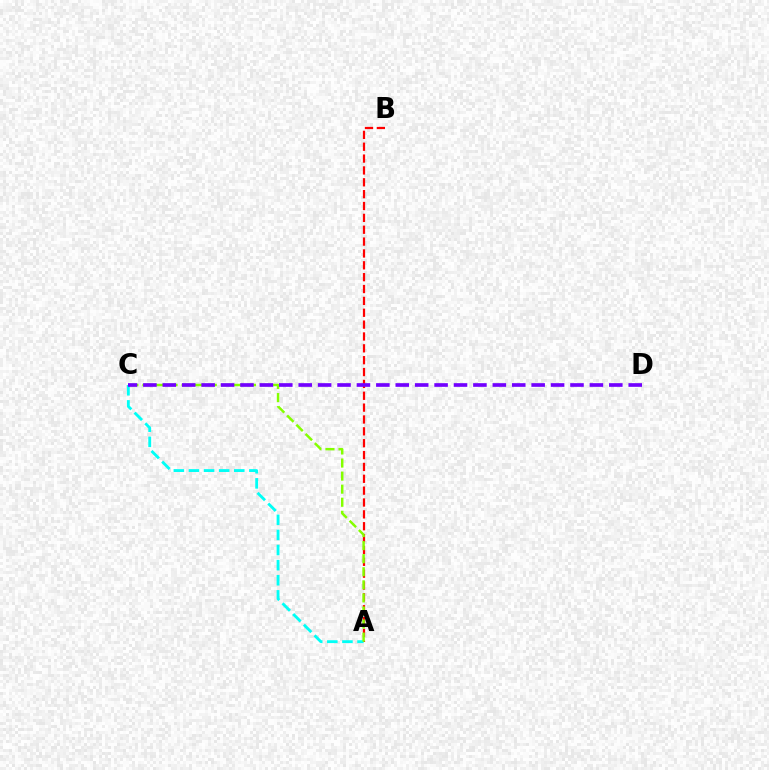{('A', 'B'): [{'color': '#ff0000', 'line_style': 'dashed', 'thickness': 1.61}], ('A', 'C'): [{'color': '#00fff6', 'line_style': 'dashed', 'thickness': 2.05}, {'color': '#84ff00', 'line_style': 'dashed', 'thickness': 1.78}], ('C', 'D'): [{'color': '#7200ff', 'line_style': 'dashed', 'thickness': 2.64}]}